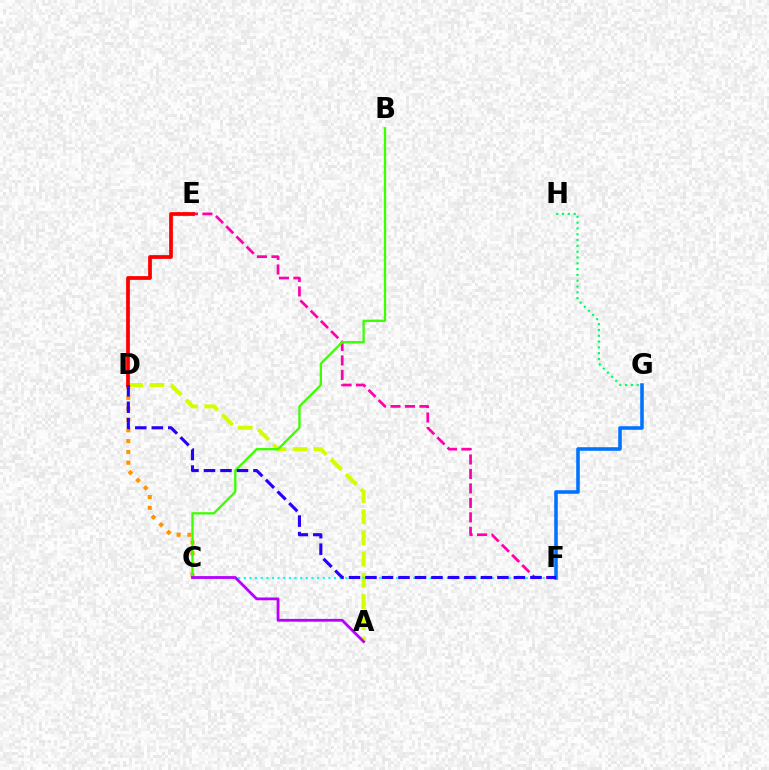{('E', 'F'): [{'color': '#ff00ac', 'line_style': 'dashed', 'thickness': 1.96}], ('A', 'D'): [{'color': '#d1ff00', 'line_style': 'dashed', 'thickness': 2.88}], ('F', 'G'): [{'color': '#0074ff', 'line_style': 'solid', 'thickness': 2.57}], ('C', 'F'): [{'color': '#00fff6', 'line_style': 'dotted', 'thickness': 1.53}], ('G', 'H'): [{'color': '#00ff5c', 'line_style': 'dotted', 'thickness': 1.58}], ('C', 'D'): [{'color': '#ff9400', 'line_style': 'dotted', 'thickness': 2.94}], ('B', 'C'): [{'color': '#3dff00', 'line_style': 'solid', 'thickness': 1.66}], ('D', 'E'): [{'color': '#ff0000', 'line_style': 'solid', 'thickness': 2.69}], ('D', 'F'): [{'color': '#2500ff', 'line_style': 'dashed', 'thickness': 2.24}], ('A', 'C'): [{'color': '#b900ff', 'line_style': 'solid', 'thickness': 2.02}]}